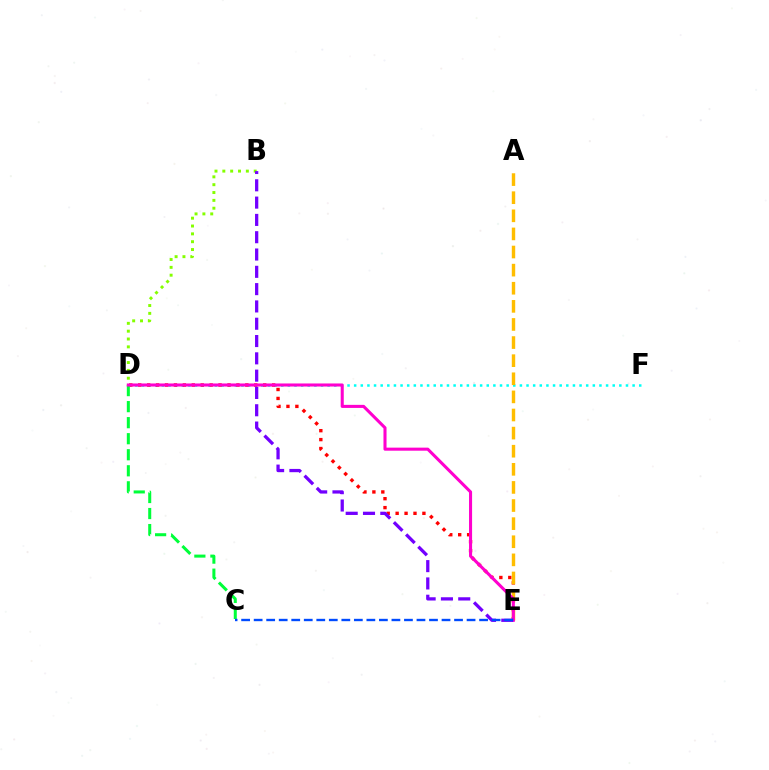{('D', 'F'): [{'color': '#00fff6', 'line_style': 'dotted', 'thickness': 1.8}], ('B', 'D'): [{'color': '#84ff00', 'line_style': 'dotted', 'thickness': 2.13}], ('D', 'E'): [{'color': '#ff0000', 'line_style': 'dotted', 'thickness': 2.43}, {'color': '#ff00cf', 'line_style': 'solid', 'thickness': 2.21}], ('C', 'D'): [{'color': '#00ff39', 'line_style': 'dashed', 'thickness': 2.18}], ('A', 'E'): [{'color': '#ffbd00', 'line_style': 'dashed', 'thickness': 2.46}], ('B', 'E'): [{'color': '#7200ff', 'line_style': 'dashed', 'thickness': 2.35}], ('C', 'E'): [{'color': '#004bff', 'line_style': 'dashed', 'thickness': 1.7}]}